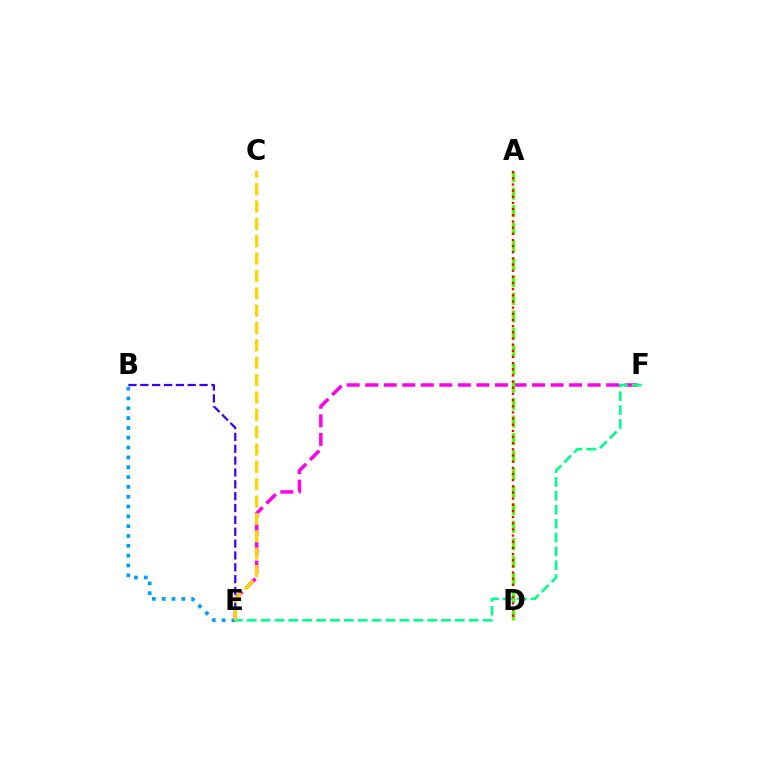{('E', 'F'): [{'color': '#ff00ed', 'line_style': 'dashed', 'thickness': 2.52}, {'color': '#00ff86', 'line_style': 'dashed', 'thickness': 1.89}], ('A', 'D'): [{'color': '#4fff00', 'line_style': 'dashed', 'thickness': 2.38}, {'color': '#ff0000', 'line_style': 'dotted', 'thickness': 1.67}], ('B', 'E'): [{'color': '#009eff', 'line_style': 'dotted', 'thickness': 2.67}, {'color': '#3700ff', 'line_style': 'dashed', 'thickness': 1.61}], ('C', 'E'): [{'color': '#ffd500', 'line_style': 'dashed', 'thickness': 2.36}]}